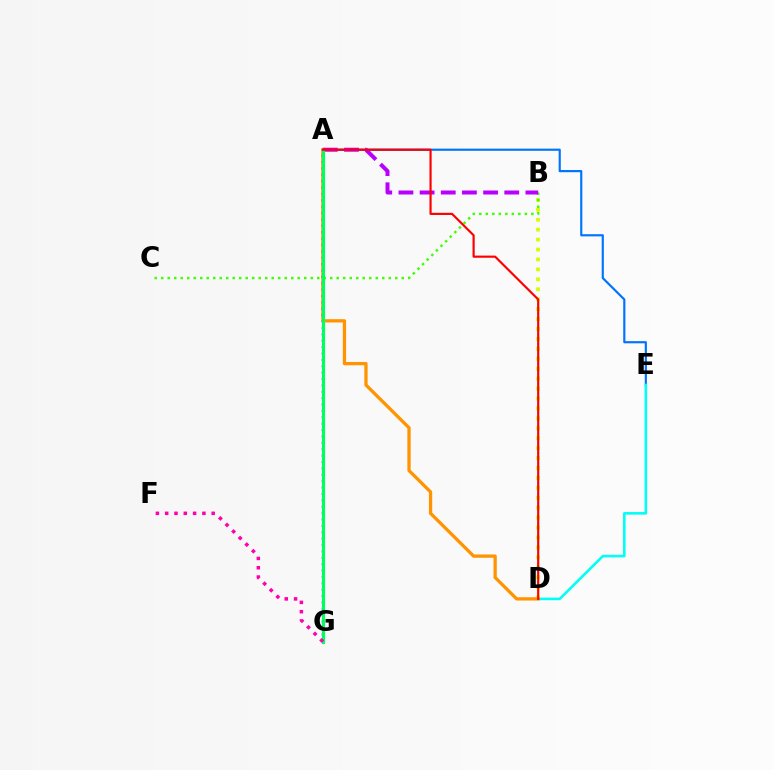{('A', 'E'): [{'color': '#0074ff', 'line_style': 'solid', 'thickness': 1.56}], ('B', 'D'): [{'color': '#d1ff00', 'line_style': 'dotted', 'thickness': 2.7}], ('D', 'E'): [{'color': '#00fff6', 'line_style': 'solid', 'thickness': 1.86}], ('B', 'C'): [{'color': '#3dff00', 'line_style': 'dotted', 'thickness': 1.77}], ('A', 'D'): [{'color': '#ff9400', 'line_style': 'solid', 'thickness': 2.37}, {'color': '#ff0000', 'line_style': 'solid', 'thickness': 1.56}], ('A', 'G'): [{'color': '#2500ff', 'line_style': 'dotted', 'thickness': 1.73}, {'color': '#00ff5c', 'line_style': 'solid', 'thickness': 2.24}], ('A', 'B'): [{'color': '#b900ff', 'line_style': 'dashed', 'thickness': 2.88}], ('F', 'G'): [{'color': '#ff00ac', 'line_style': 'dotted', 'thickness': 2.53}]}